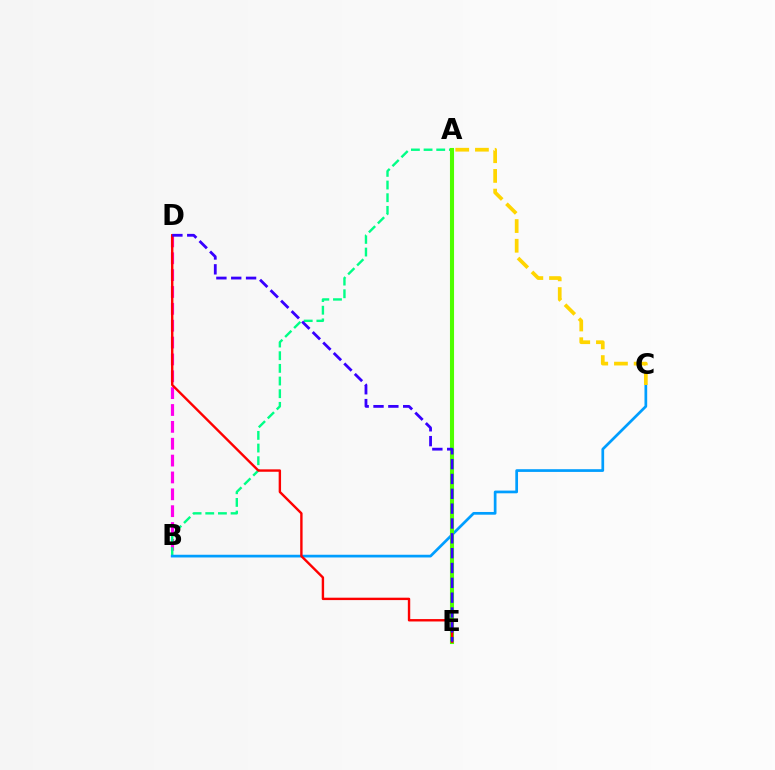{('B', 'D'): [{'color': '#ff00ed', 'line_style': 'dashed', 'thickness': 2.29}], ('A', 'B'): [{'color': '#00ff86', 'line_style': 'dashed', 'thickness': 1.72}], ('B', 'C'): [{'color': '#009eff', 'line_style': 'solid', 'thickness': 1.96}], ('A', 'E'): [{'color': '#4fff00', 'line_style': 'solid', 'thickness': 2.95}], ('D', 'E'): [{'color': '#ff0000', 'line_style': 'solid', 'thickness': 1.73}, {'color': '#3700ff', 'line_style': 'dashed', 'thickness': 2.02}], ('A', 'C'): [{'color': '#ffd500', 'line_style': 'dashed', 'thickness': 2.68}]}